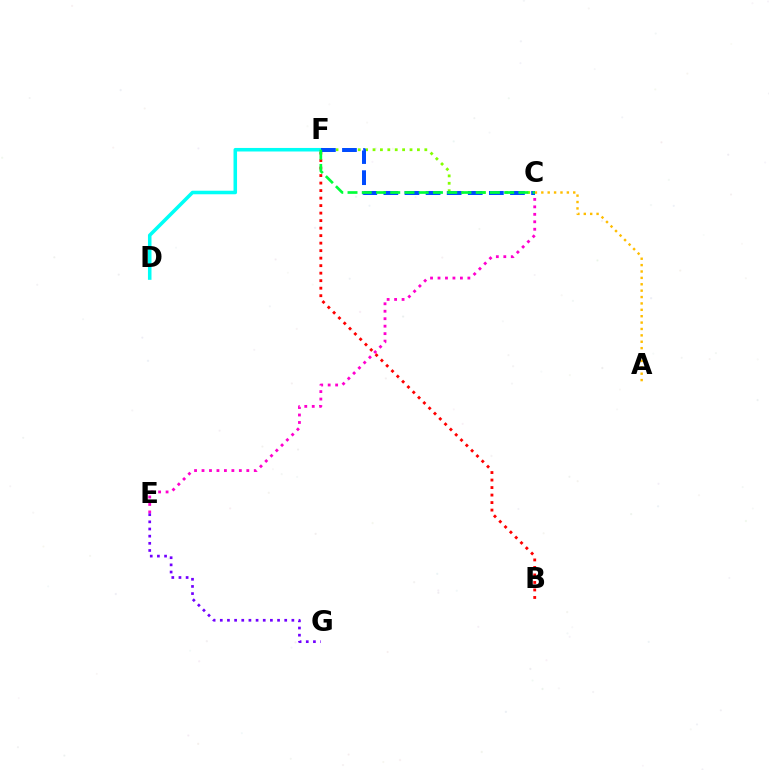{('C', 'E'): [{'color': '#ff00cf', 'line_style': 'dotted', 'thickness': 2.03}], ('B', 'F'): [{'color': '#ff0000', 'line_style': 'dotted', 'thickness': 2.04}], ('A', 'C'): [{'color': '#ffbd00', 'line_style': 'dotted', 'thickness': 1.74}], ('D', 'F'): [{'color': '#00fff6', 'line_style': 'solid', 'thickness': 2.55}], ('E', 'G'): [{'color': '#7200ff', 'line_style': 'dotted', 'thickness': 1.94}], ('C', 'F'): [{'color': '#84ff00', 'line_style': 'dotted', 'thickness': 2.01}, {'color': '#004bff', 'line_style': 'dashed', 'thickness': 2.87}, {'color': '#00ff39', 'line_style': 'dashed', 'thickness': 1.93}]}